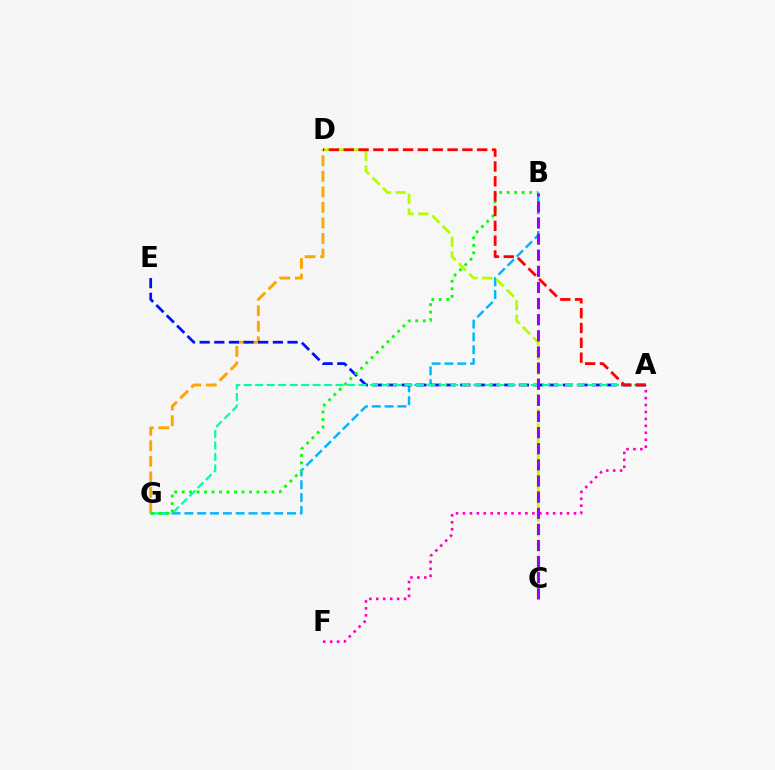{('B', 'G'): [{'color': '#00b5ff', 'line_style': 'dashed', 'thickness': 1.74}, {'color': '#08ff00', 'line_style': 'dotted', 'thickness': 2.03}], ('D', 'G'): [{'color': '#ffa500', 'line_style': 'dashed', 'thickness': 2.11}], ('C', 'D'): [{'color': '#b3ff00', 'line_style': 'dashed', 'thickness': 2.0}], ('A', 'E'): [{'color': '#0010ff', 'line_style': 'dashed', 'thickness': 1.99}], ('A', 'G'): [{'color': '#00ff9d', 'line_style': 'dashed', 'thickness': 1.56}], ('A', 'F'): [{'color': '#ff00bd', 'line_style': 'dotted', 'thickness': 1.89}], ('B', 'C'): [{'color': '#9b00ff', 'line_style': 'dashed', 'thickness': 2.19}], ('A', 'D'): [{'color': '#ff0000', 'line_style': 'dashed', 'thickness': 2.02}]}